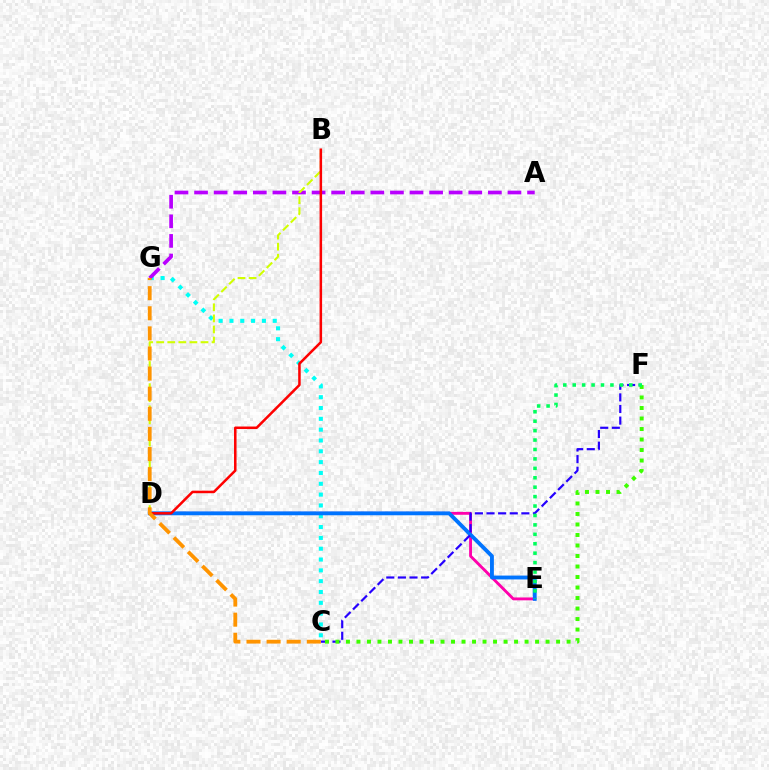{('C', 'G'): [{'color': '#00fff6', 'line_style': 'dotted', 'thickness': 2.94}, {'color': '#ff9400', 'line_style': 'dashed', 'thickness': 2.73}], ('D', 'E'): [{'color': '#ff00ac', 'line_style': 'solid', 'thickness': 2.06}, {'color': '#0074ff', 'line_style': 'solid', 'thickness': 2.78}], ('C', 'F'): [{'color': '#2500ff', 'line_style': 'dashed', 'thickness': 1.58}, {'color': '#3dff00', 'line_style': 'dotted', 'thickness': 2.85}], ('A', 'G'): [{'color': '#b900ff', 'line_style': 'dashed', 'thickness': 2.66}], ('B', 'D'): [{'color': '#d1ff00', 'line_style': 'dashed', 'thickness': 1.51}, {'color': '#ff0000', 'line_style': 'solid', 'thickness': 1.82}], ('E', 'F'): [{'color': '#00ff5c', 'line_style': 'dotted', 'thickness': 2.56}]}